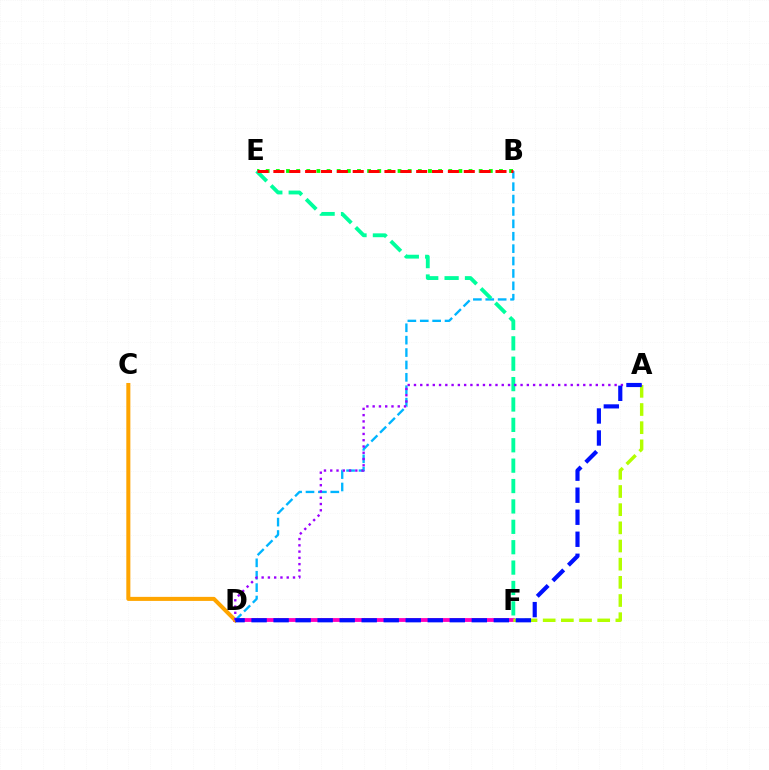{('D', 'F'): [{'color': '#ff00bd', 'line_style': 'solid', 'thickness': 2.75}], ('B', 'E'): [{'color': '#08ff00', 'line_style': 'dotted', 'thickness': 2.76}, {'color': '#ff0000', 'line_style': 'dashed', 'thickness': 2.16}], ('A', 'F'): [{'color': '#b3ff00', 'line_style': 'dashed', 'thickness': 2.47}], ('B', 'D'): [{'color': '#00b5ff', 'line_style': 'dashed', 'thickness': 1.68}], ('C', 'D'): [{'color': '#ffa500', 'line_style': 'solid', 'thickness': 2.91}], ('E', 'F'): [{'color': '#00ff9d', 'line_style': 'dashed', 'thickness': 2.77}], ('A', 'D'): [{'color': '#9b00ff', 'line_style': 'dotted', 'thickness': 1.7}, {'color': '#0010ff', 'line_style': 'dashed', 'thickness': 2.99}]}